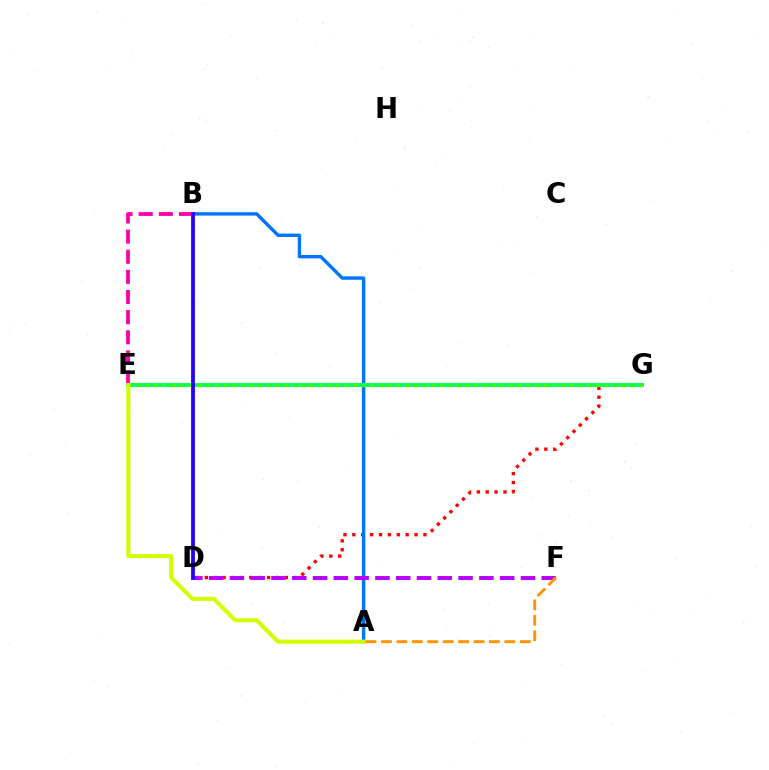{('D', 'G'): [{'color': '#ff0000', 'line_style': 'dotted', 'thickness': 2.41}], ('A', 'B'): [{'color': '#0074ff', 'line_style': 'solid', 'thickness': 2.44}], ('E', 'G'): [{'color': '#00ff5c', 'line_style': 'solid', 'thickness': 2.79}, {'color': '#3dff00', 'line_style': 'dotted', 'thickness': 2.35}], ('B', 'E'): [{'color': '#ff00ac', 'line_style': 'dashed', 'thickness': 2.74}], ('B', 'D'): [{'color': '#00fff6', 'line_style': 'dotted', 'thickness': 2.08}, {'color': '#2500ff', 'line_style': 'solid', 'thickness': 2.74}], ('D', 'F'): [{'color': '#b900ff', 'line_style': 'dashed', 'thickness': 2.82}], ('A', 'E'): [{'color': '#d1ff00', 'line_style': 'solid', 'thickness': 2.92}], ('A', 'F'): [{'color': '#ff9400', 'line_style': 'dashed', 'thickness': 2.09}]}